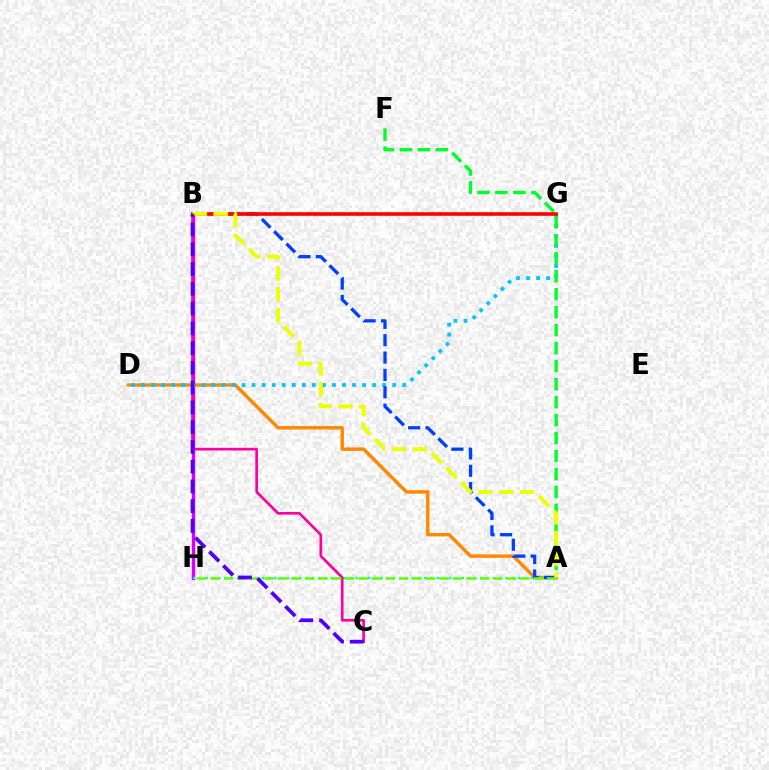{('A', 'D'): [{'color': '#ff8800', 'line_style': 'solid', 'thickness': 2.46}], ('B', 'H'): [{'color': '#d600ff', 'line_style': 'solid', 'thickness': 2.47}], ('D', 'G'): [{'color': '#00c7ff', 'line_style': 'dotted', 'thickness': 2.73}], ('A', 'H'): [{'color': '#00ffaf', 'line_style': 'dotted', 'thickness': 1.7}, {'color': '#66ff00', 'line_style': 'dashed', 'thickness': 1.83}], ('A', 'B'): [{'color': '#003fff', 'line_style': 'dashed', 'thickness': 2.36}, {'color': '#eeff00', 'line_style': 'dashed', 'thickness': 2.84}], ('B', 'C'): [{'color': '#ff00a0', 'line_style': 'solid', 'thickness': 1.92}, {'color': '#4f00ff', 'line_style': 'dashed', 'thickness': 2.68}], ('A', 'F'): [{'color': '#00ff27', 'line_style': 'dashed', 'thickness': 2.44}], ('B', 'G'): [{'color': '#ff0000', 'line_style': 'solid', 'thickness': 2.6}]}